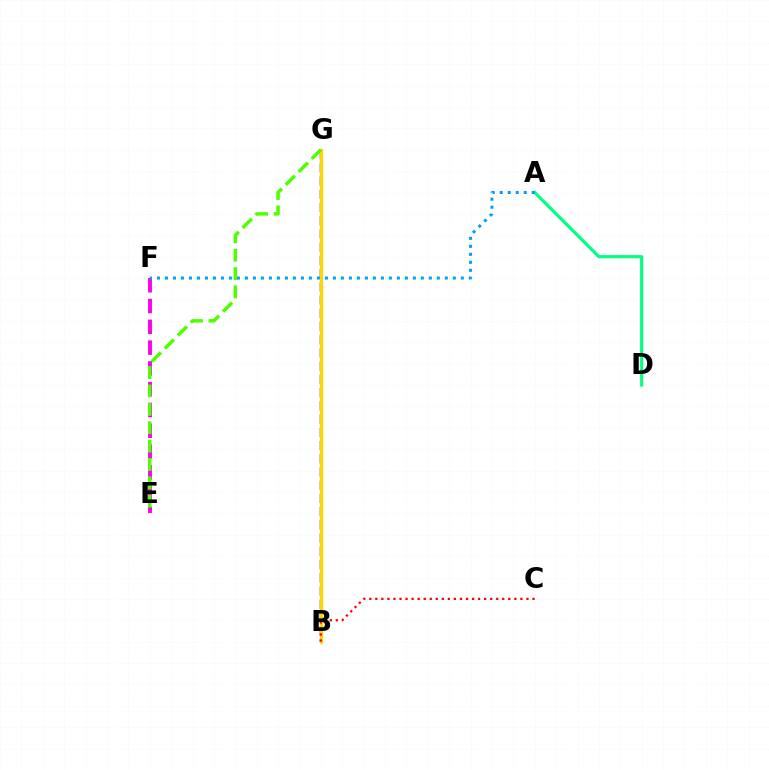{('B', 'G'): [{'color': '#3700ff', 'line_style': 'dashed', 'thickness': 1.8}, {'color': '#ffd500', 'line_style': 'solid', 'thickness': 2.39}], ('E', 'F'): [{'color': '#ff00ed', 'line_style': 'dashed', 'thickness': 2.82}], ('A', 'D'): [{'color': '#00ff86', 'line_style': 'solid', 'thickness': 2.27}], ('A', 'F'): [{'color': '#009eff', 'line_style': 'dotted', 'thickness': 2.17}], ('E', 'G'): [{'color': '#4fff00', 'line_style': 'dashed', 'thickness': 2.5}], ('B', 'C'): [{'color': '#ff0000', 'line_style': 'dotted', 'thickness': 1.64}]}